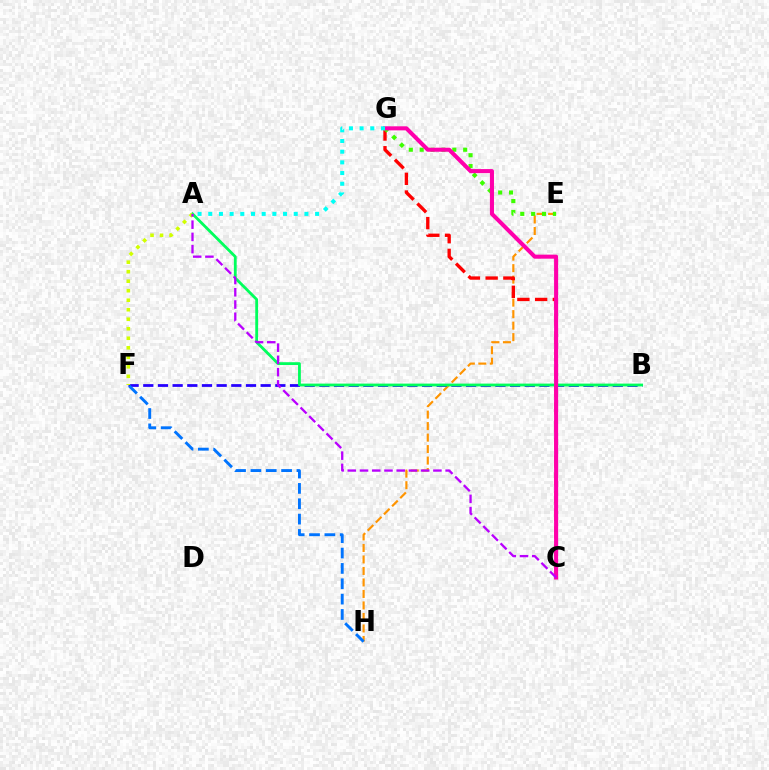{('E', 'H'): [{'color': '#ff9400', 'line_style': 'dashed', 'thickness': 1.56}], ('B', 'F'): [{'color': '#2500ff', 'line_style': 'dashed', 'thickness': 1.99}], ('C', 'G'): [{'color': '#ff0000', 'line_style': 'dashed', 'thickness': 2.41}, {'color': '#ff00ac', 'line_style': 'solid', 'thickness': 2.93}], ('A', 'B'): [{'color': '#00ff5c', 'line_style': 'solid', 'thickness': 2.02}], ('E', 'G'): [{'color': '#3dff00', 'line_style': 'dotted', 'thickness': 2.95}], ('F', 'H'): [{'color': '#0074ff', 'line_style': 'dashed', 'thickness': 2.09}], ('A', 'F'): [{'color': '#d1ff00', 'line_style': 'dotted', 'thickness': 2.58}], ('A', 'G'): [{'color': '#00fff6', 'line_style': 'dotted', 'thickness': 2.9}], ('A', 'C'): [{'color': '#b900ff', 'line_style': 'dashed', 'thickness': 1.66}]}